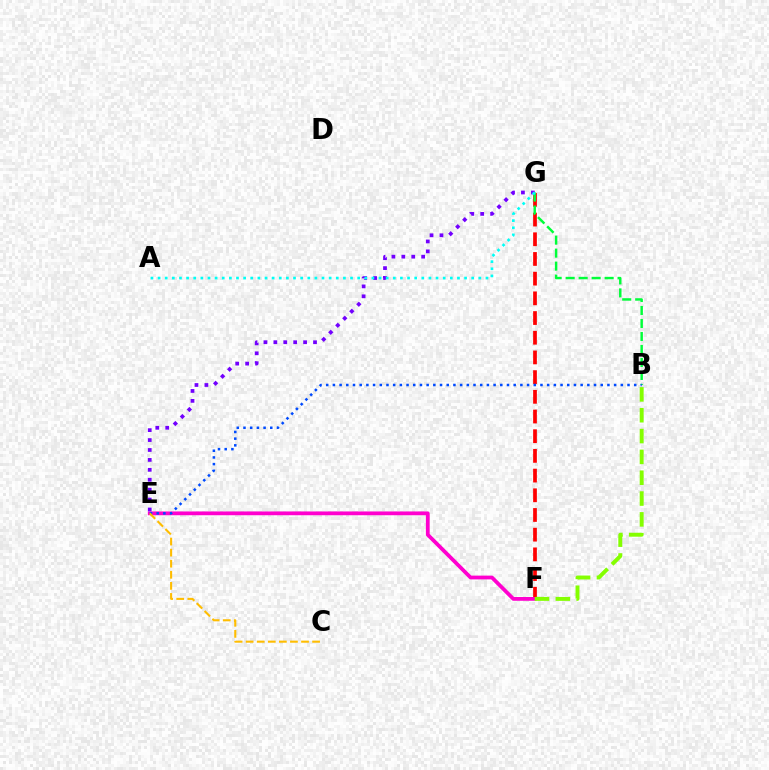{('F', 'G'): [{'color': '#ff0000', 'line_style': 'dashed', 'thickness': 2.68}], ('E', 'F'): [{'color': '#ff00cf', 'line_style': 'solid', 'thickness': 2.72}], ('B', 'G'): [{'color': '#00ff39', 'line_style': 'dashed', 'thickness': 1.76}], ('B', 'E'): [{'color': '#004bff', 'line_style': 'dotted', 'thickness': 1.82}], ('E', 'G'): [{'color': '#7200ff', 'line_style': 'dotted', 'thickness': 2.7}], ('B', 'F'): [{'color': '#84ff00', 'line_style': 'dashed', 'thickness': 2.83}], ('A', 'G'): [{'color': '#00fff6', 'line_style': 'dotted', 'thickness': 1.94}], ('C', 'E'): [{'color': '#ffbd00', 'line_style': 'dashed', 'thickness': 1.5}]}